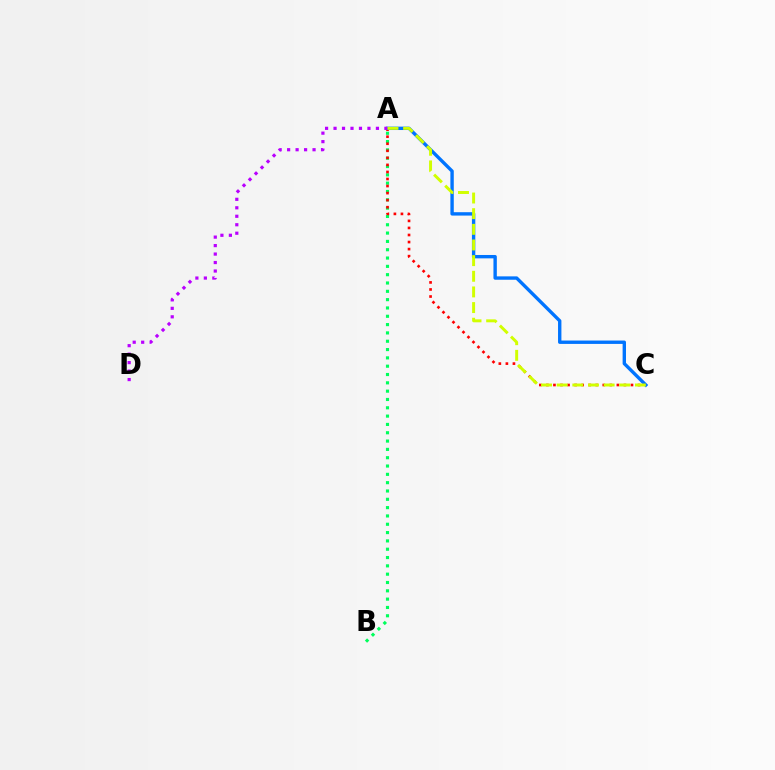{('A', 'B'): [{'color': '#00ff5c', 'line_style': 'dotted', 'thickness': 2.26}], ('A', 'C'): [{'color': '#ff0000', 'line_style': 'dotted', 'thickness': 1.91}, {'color': '#0074ff', 'line_style': 'solid', 'thickness': 2.43}, {'color': '#d1ff00', 'line_style': 'dashed', 'thickness': 2.13}], ('A', 'D'): [{'color': '#b900ff', 'line_style': 'dotted', 'thickness': 2.3}]}